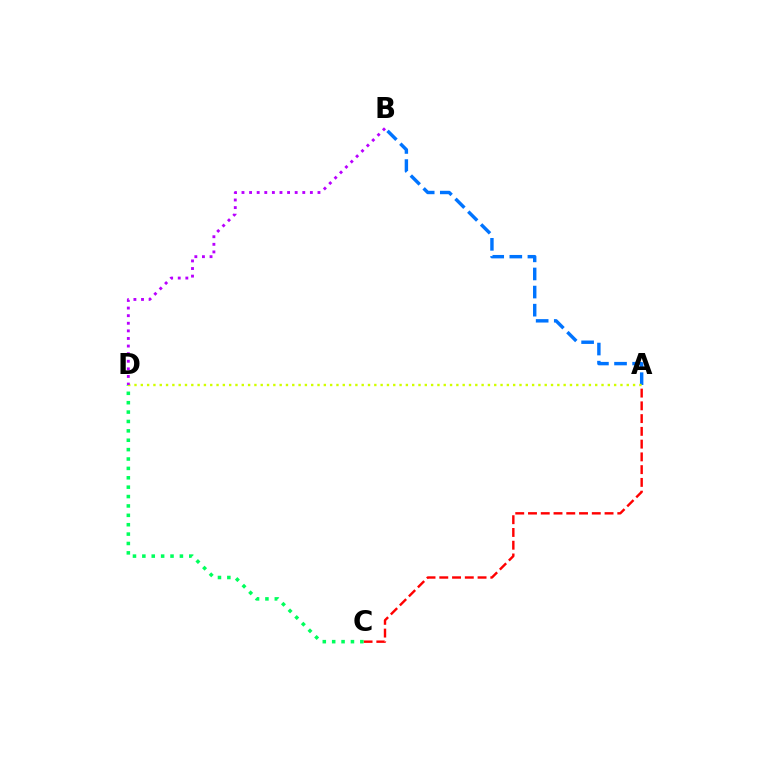{('A', 'C'): [{'color': '#ff0000', 'line_style': 'dashed', 'thickness': 1.73}], ('A', 'B'): [{'color': '#0074ff', 'line_style': 'dashed', 'thickness': 2.46}], ('C', 'D'): [{'color': '#00ff5c', 'line_style': 'dotted', 'thickness': 2.55}], ('A', 'D'): [{'color': '#d1ff00', 'line_style': 'dotted', 'thickness': 1.71}], ('B', 'D'): [{'color': '#b900ff', 'line_style': 'dotted', 'thickness': 2.06}]}